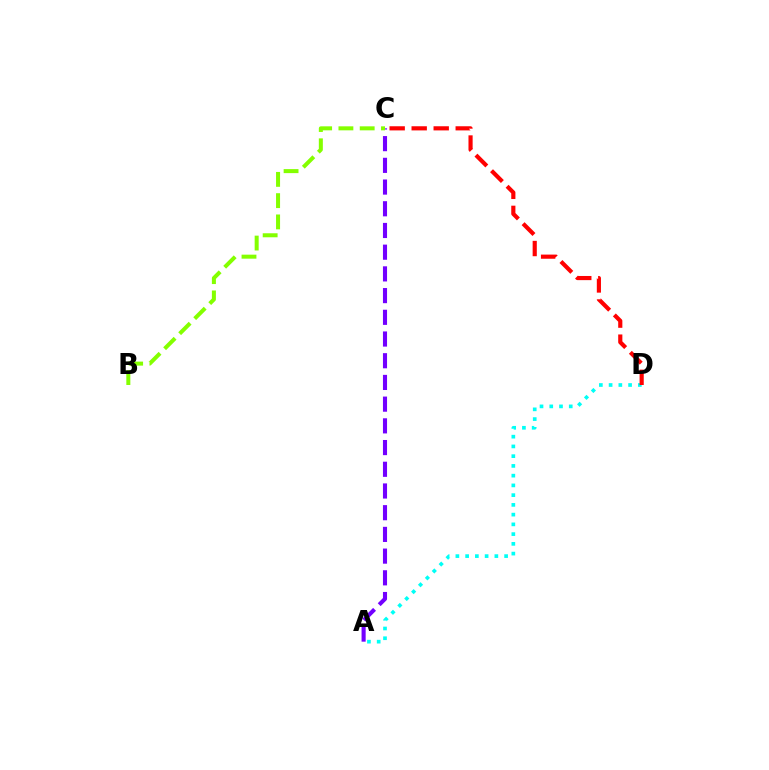{('A', 'D'): [{'color': '#00fff6', 'line_style': 'dotted', 'thickness': 2.65}], ('A', 'C'): [{'color': '#7200ff', 'line_style': 'dashed', 'thickness': 2.95}], ('B', 'C'): [{'color': '#84ff00', 'line_style': 'dashed', 'thickness': 2.89}], ('C', 'D'): [{'color': '#ff0000', 'line_style': 'dashed', 'thickness': 2.99}]}